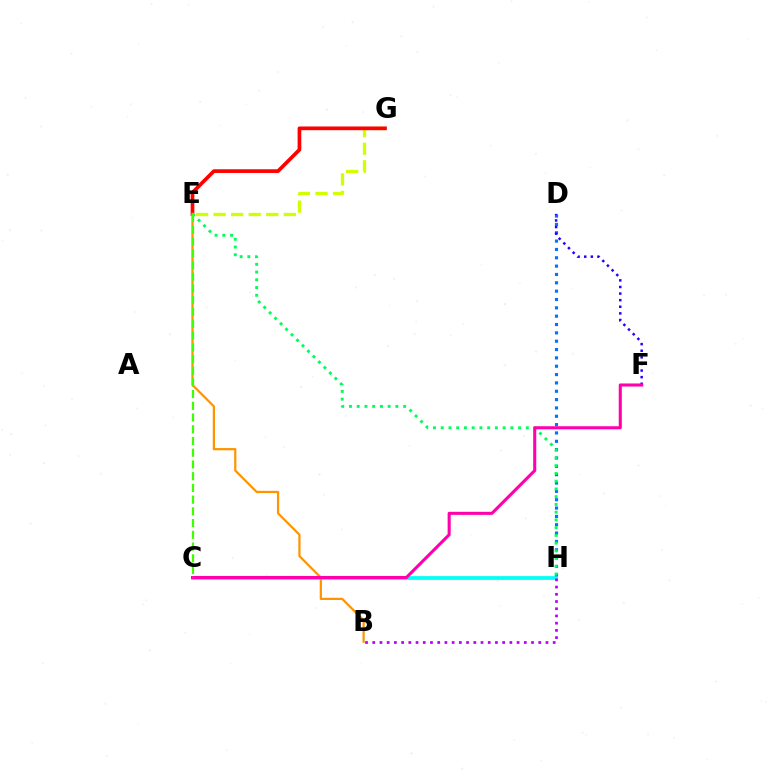{('C', 'H'): [{'color': '#00fff6', 'line_style': 'solid', 'thickness': 2.68}], ('D', 'H'): [{'color': '#0074ff', 'line_style': 'dotted', 'thickness': 2.27}], ('E', 'G'): [{'color': '#d1ff00', 'line_style': 'dashed', 'thickness': 2.38}, {'color': '#ff0000', 'line_style': 'solid', 'thickness': 2.66}], ('D', 'F'): [{'color': '#2500ff', 'line_style': 'dotted', 'thickness': 1.79}], ('B', 'E'): [{'color': '#ff9400', 'line_style': 'solid', 'thickness': 1.6}], ('E', 'H'): [{'color': '#00ff5c', 'line_style': 'dotted', 'thickness': 2.1}], ('C', 'F'): [{'color': '#ff00ac', 'line_style': 'solid', 'thickness': 2.21}], ('B', 'H'): [{'color': '#b900ff', 'line_style': 'dotted', 'thickness': 1.96}], ('C', 'E'): [{'color': '#3dff00', 'line_style': 'dashed', 'thickness': 1.59}]}